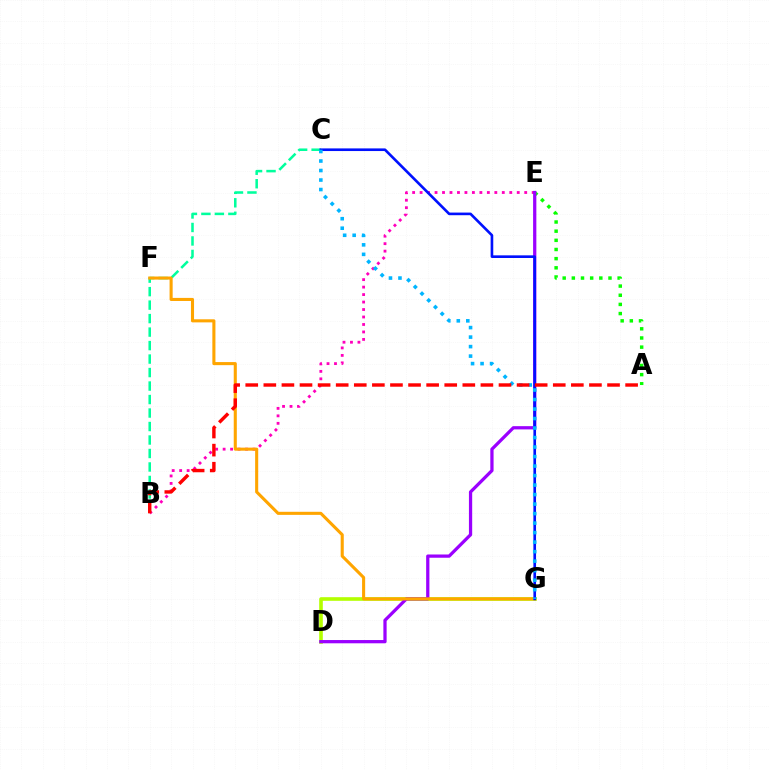{('B', 'E'): [{'color': '#ff00bd', 'line_style': 'dotted', 'thickness': 2.03}], ('A', 'E'): [{'color': '#08ff00', 'line_style': 'dotted', 'thickness': 2.49}], ('B', 'C'): [{'color': '#00ff9d', 'line_style': 'dashed', 'thickness': 1.83}], ('D', 'G'): [{'color': '#b3ff00', 'line_style': 'solid', 'thickness': 2.61}], ('D', 'E'): [{'color': '#9b00ff', 'line_style': 'solid', 'thickness': 2.34}], ('F', 'G'): [{'color': '#ffa500', 'line_style': 'solid', 'thickness': 2.22}], ('C', 'G'): [{'color': '#0010ff', 'line_style': 'solid', 'thickness': 1.9}, {'color': '#00b5ff', 'line_style': 'dotted', 'thickness': 2.58}], ('A', 'B'): [{'color': '#ff0000', 'line_style': 'dashed', 'thickness': 2.46}]}